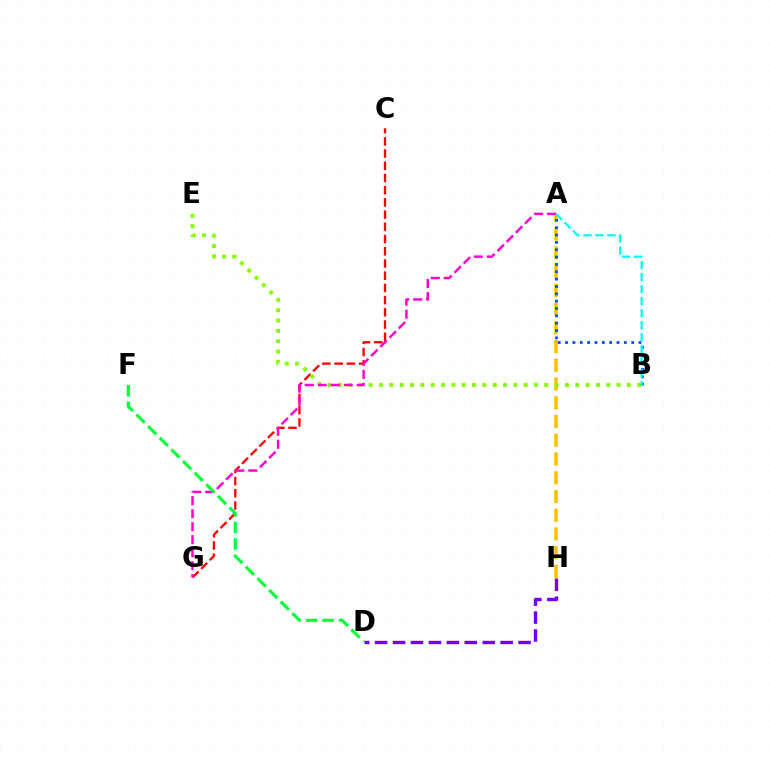{('C', 'G'): [{'color': '#ff0000', 'line_style': 'dashed', 'thickness': 1.66}], ('A', 'H'): [{'color': '#ffbd00', 'line_style': 'dashed', 'thickness': 2.55}], ('B', 'E'): [{'color': '#84ff00', 'line_style': 'dotted', 'thickness': 2.81}], ('D', 'H'): [{'color': '#7200ff', 'line_style': 'dashed', 'thickness': 2.44}], ('A', 'B'): [{'color': '#004bff', 'line_style': 'dotted', 'thickness': 2.0}, {'color': '#00fff6', 'line_style': 'dashed', 'thickness': 1.63}], ('A', 'G'): [{'color': '#ff00cf', 'line_style': 'dashed', 'thickness': 1.76}], ('D', 'F'): [{'color': '#00ff39', 'line_style': 'dashed', 'thickness': 2.24}]}